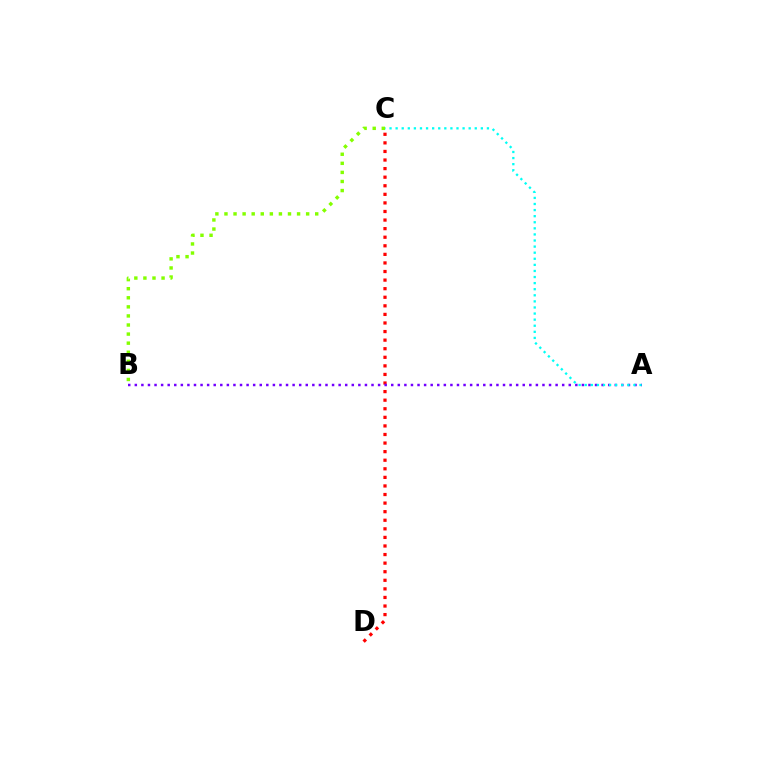{('C', 'D'): [{'color': '#ff0000', 'line_style': 'dotted', 'thickness': 2.33}], ('B', 'C'): [{'color': '#84ff00', 'line_style': 'dotted', 'thickness': 2.47}], ('A', 'B'): [{'color': '#7200ff', 'line_style': 'dotted', 'thickness': 1.79}], ('A', 'C'): [{'color': '#00fff6', 'line_style': 'dotted', 'thickness': 1.65}]}